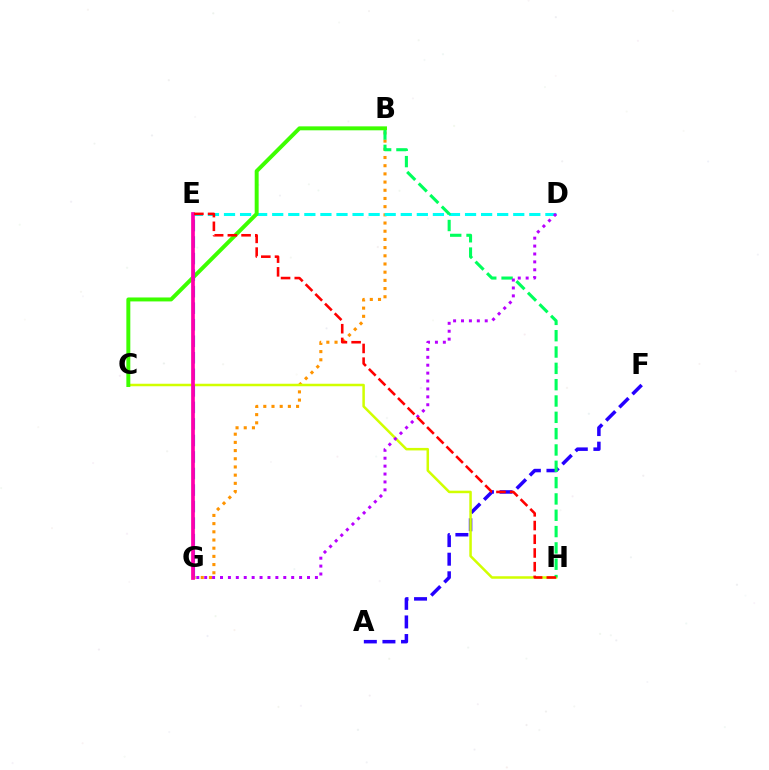{('B', 'G'): [{'color': '#ff9400', 'line_style': 'dotted', 'thickness': 2.23}], ('A', 'F'): [{'color': '#2500ff', 'line_style': 'dashed', 'thickness': 2.53}], ('C', 'H'): [{'color': '#d1ff00', 'line_style': 'solid', 'thickness': 1.81}], ('D', 'E'): [{'color': '#00fff6', 'line_style': 'dashed', 'thickness': 2.18}], ('B', 'H'): [{'color': '#00ff5c', 'line_style': 'dashed', 'thickness': 2.22}], ('B', 'C'): [{'color': '#3dff00', 'line_style': 'solid', 'thickness': 2.84}], ('E', 'G'): [{'color': '#0074ff', 'line_style': 'dashed', 'thickness': 2.25}, {'color': '#ff00ac', 'line_style': 'solid', 'thickness': 2.66}], ('D', 'G'): [{'color': '#b900ff', 'line_style': 'dotted', 'thickness': 2.15}], ('E', 'H'): [{'color': '#ff0000', 'line_style': 'dashed', 'thickness': 1.86}]}